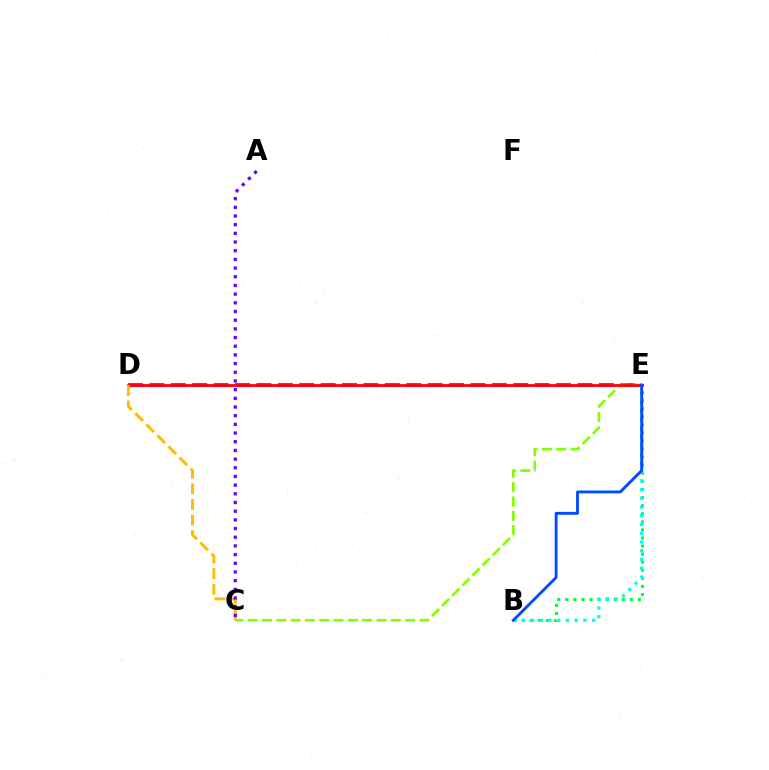{('B', 'E'): [{'color': '#00ff39', 'line_style': 'dotted', 'thickness': 2.19}, {'color': '#00fff6', 'line_style': 'dotted', 'thickness': 2.38}, {'color': '#004bff', 'line_style': 'solid', 'thickness': 2.07}], ('D', 'E'): [{'color': '#ff00cf', 'line_style': 'dashed', 'thickness': 2.91}, {'color': '#ff0000', 'line_style': 'solid', 'thickness': 2.0}], ('C', 'E'): [{'color': '#84ff00', 'line_style': 'dashed', 'thickness': 1.95}], ('C', 'D'): [{'color': '#ffbd00', 'line_style': 'dashed', 'thickness': 2.12}], ('A', 'C'): [{'color': '#7200ff', 'line_style': 'dotted', 'thickness': 2.36}]}